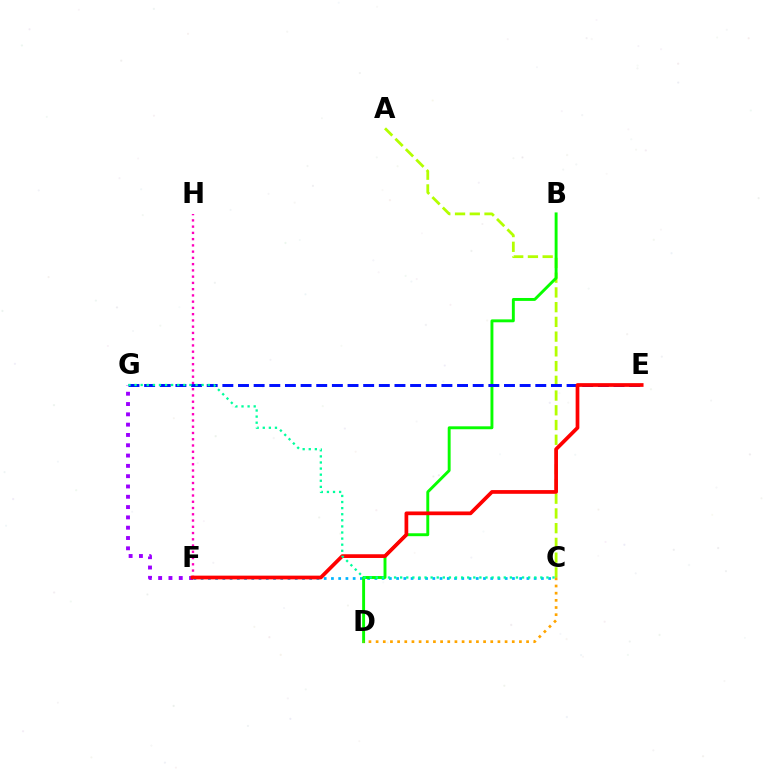{('C', 'F'): [{'color': '#00b5ff', 'line_style': 'dotted', 'thickness': 1.97}], ('A', 'C'): [{'color': '#b3ff00', 'line_style': 'dashed', 'thickness': 2.0}], ('B', 'D'): [{'color': '#08ff00', 'line_style': 'solid', 'thickness': 2.1}], ('F', 'G'): [{'color': '#9b00ff', 'line_style': 'dotted', 'thickness': 2.8}], ('E', 'G'): [{'color': '#0010ff', 'line_style': 'dashed', 'thickness': 2.13}], ('F', 'H'): [{'color': '#ff00bd', 'line_style': 'dotted', 'thickness': 1.7}], ('C', 'D'): [{'color': '#ffa500', 'line_style': 'dotted', 'thickness': 1.95}], ('E', 'F'): [{'color': '#ff0000', 'line_style': 'solid', 'thickness': 2.68}], ('C', 'G'): [{'color': '#00ff9d', 'line_style': 'dotted', 'thickness': 1.66}]}